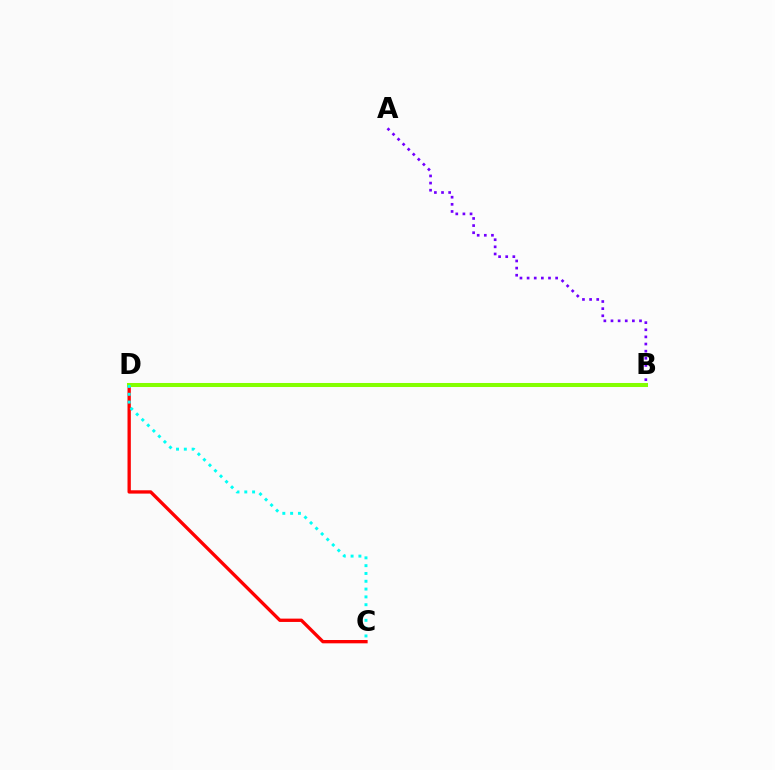{('A', 'B'): [{'color': '#7200ff', 'line_style': 'dotted', 'thickness': 1.94}], ('C', 'D'): [{'color': '#ff0000', 'line_style': 'solid', 'thickness': 2.39}, {'color': '#00fff6', 'line_style': 'dotted', 'thickness': 2.12}], ('B', 'D'): [{'color': '#84ff00', 'line_style': 'solid', 'thickness': 2.9}]}